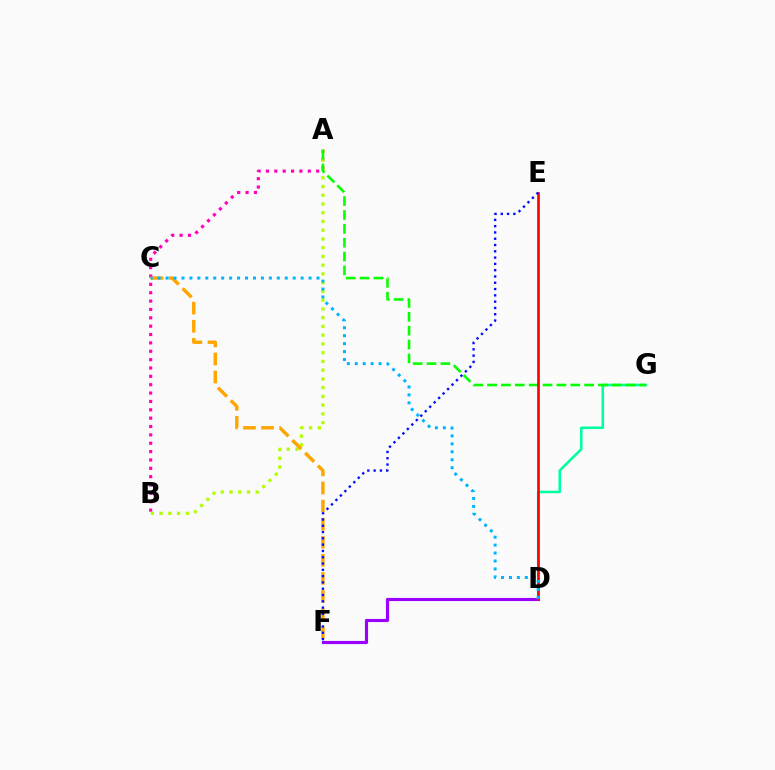{('A', 'B'): [{'color': '#ff00bd', 'line_style': 'dotted', 'thickness': 2.27}, {'color': '#b3ff00', 'line_style': 'dotted', 'thickness': 2.38}], ('D', 'F'): [{'color': '#9b00ff', 'line_style': 'solid', 'thickness': 2.26}], ('D', 'G'): [{'color': '#00ff9d', 'line_style': 'solid', 'thickness': 1.85}], ('A', 'G'): [{'color': '#08ff00', 'line_style': 'dashed', 'thickness': 1.88}], ('D', 'E'): [{'color': '#ff0000', 'line_style': 'solid', 'thickness': 1.9}], ('C', 'F'): [{'color': '#ffa500', 'line_style': 'dashed', 'thickness': 2.46}], ('E', 'F'): [{'color': '#0010ff', 'line_style': 'dotted', 'thickness': 1.71}], ('C', 'D'): [{'color': '#00b5ff', 'line_style': 'dotted', 'thickness': 2.16}]}